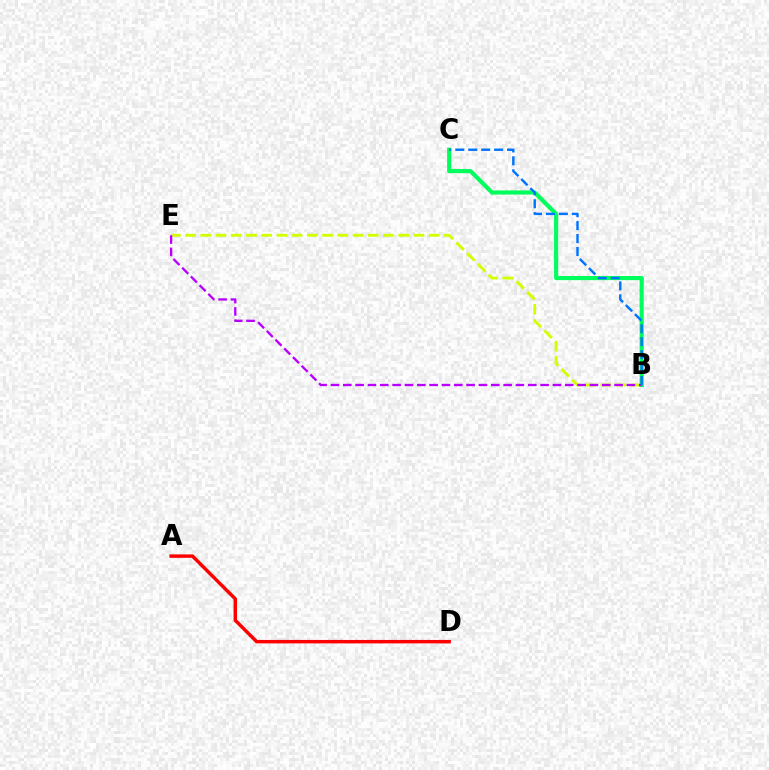{('A', 'D'): [{'color': '#ff0000', 'line_style': 'solid', 'thickness': 2.48}], ('B', 'E'): [{'color': '#d1ff00', 'line_style': 'dashed', 'thickness': 2.07}, {'color': '#b900ff', 'line_style': 'dashed', 'thickness': 1.68}], ('B', 'C'): [{'color': '#00ff5c', 'line_style': 'solid', 'thickness': 2.98}, {'color': '#0074ff', 'line_style': 'dashed', 'thickness': 1.76}]}